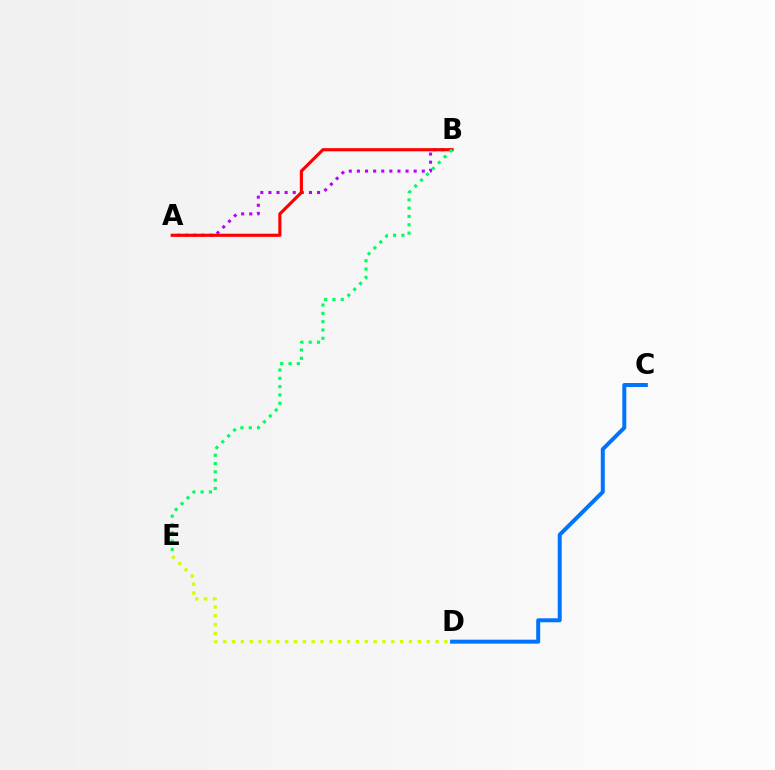{('A', 'B'): [{'color': '#b900ff', 'line_style': 'dotted', 'thickness': 2.2}, {'color': '#ff0000', 'line_style': 'solid', 'thickness': 2.26}], ('C', 'D'): [{'color': '#0074ff', 'line_style': 'solid', 'thickness': 2.87}], ('B', 'E'): [{'color': '#00ff5c', 'line_style': 'dotted', 'thickness': 2.26}], ('D', 'E'): [{'color': '#d1ff00', 'line_style': 'dotted', 'thickness': 2.4}]}